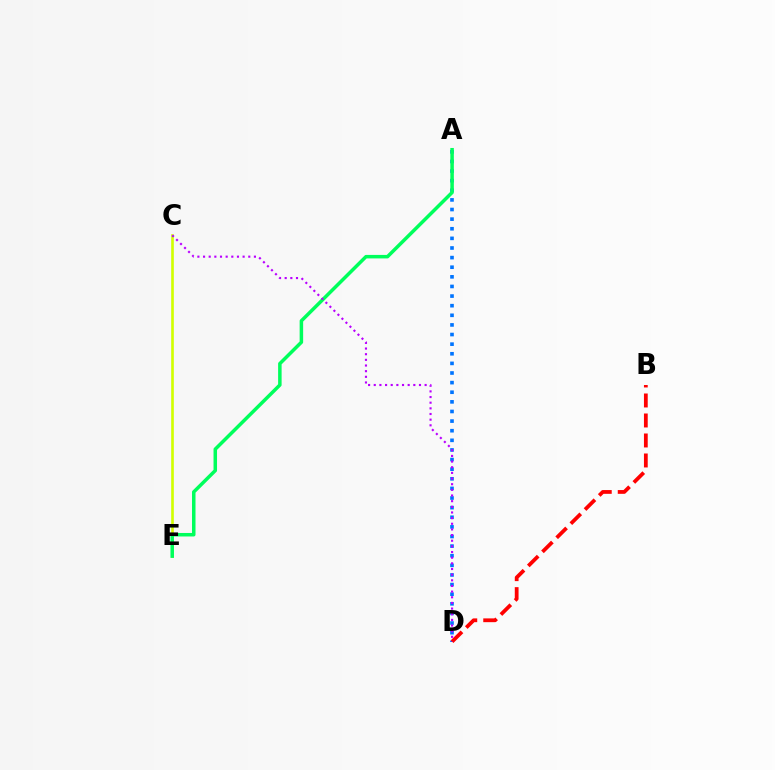{('C', 'E'): [{'color': '#d1ff00', 'line_style': 'solid', 'thickness': 1.9}], ('A', 'D'): [{'color': '#0074ff', 'line_style': 'dotted', 'thickness': 2.61}], ('B', 'D'): [{'color': '#ff0000', 'line_style': 'dashed', 'thickness': 2.72}], ('A', 'E'): [{'color': '#00ff5c', 'line_style': 'solid', 'thickness': 2.52}], ('C', 'D'): [{'color': '#b900ff', 'line_style': 'dotted', 'thickness': 1.54}]}